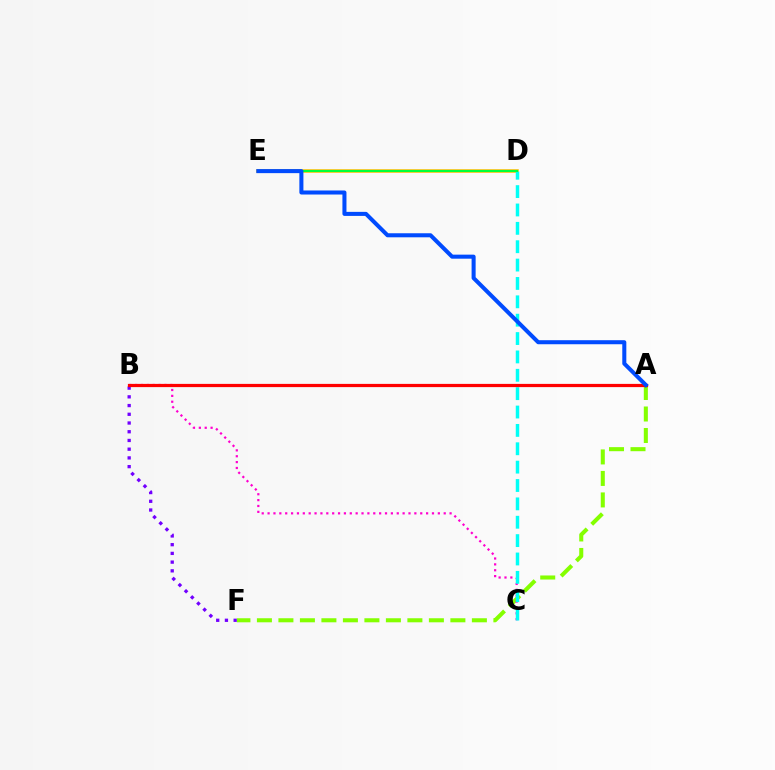{('A', 'F'): [{'color': '#84ff00', 'line_style': 'dashed', 'thickness': 2.92}], ('D', 'E'): [{'color': '#ffbd00', 'line_style': 'solid', 'thickness': 2.54}, {'color': '#00ff39', 'line_style': 'solid', 'thickness': 1.51}], ('B', 'C'): [{'color': '#ff00cf', 'line_style': 'dotted', 'thickness': 1.6}], ('B', 'F'): [{'color': '#7200ff', 'line_style': 'dotted', 'thickness': 2.37}], ('C', 'D'): [{'color': '#00fff6', 'line_style': 'dashed', 'thickness': 2.5}], ('A', 'B'): [{'color': '#ff0000', 'line_style': 'solid', 'thickness': 2.32}], ('A', 'E'): [{'color': '#004bff', 'line_style': 'solid', 'thickness': 2.91}]}